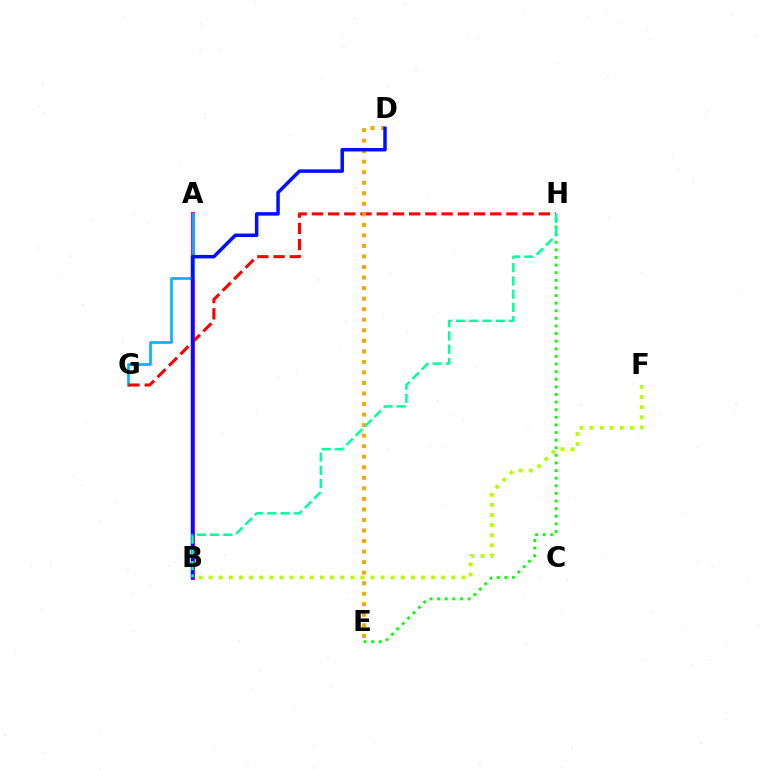{('A', 'B'): [{'color': '#9b00ff', 'line_style': 'dashed', 'thickness': 1.72}, {'color': '#ff00bd', 'line_style': 'solid', 'thickness': 2.91}], ('B', 'F'): [{'color': '#b3ff00', 'line_style': 'dotted', 'thickness': 2.75}], ('A', 'G'): [{'color': '#00b5ff', 'line_style': 'solid', 'thickness': 1.94}], ('E', 'H'): [{'color': '#08ff00', 'line_style': 'dotted', 'thickness': 2.07}], ('G', 'H'): [{'color': '#ff0000', 'line_style': 'dashed', 'thickness': 2.2}], ('D', 'E'): [{'color': '#ffa500', 'line_style': 'dotted', 'thickness': 2.86}], ('B', 'D'): [{'color': '#0010ff', 'line_style': 'solid', 'thickness': 2.51}], ('B', 'H'): [{'color': '#00ff9d', 'line_style': 'dashed', 'thickness': 1.8}]}